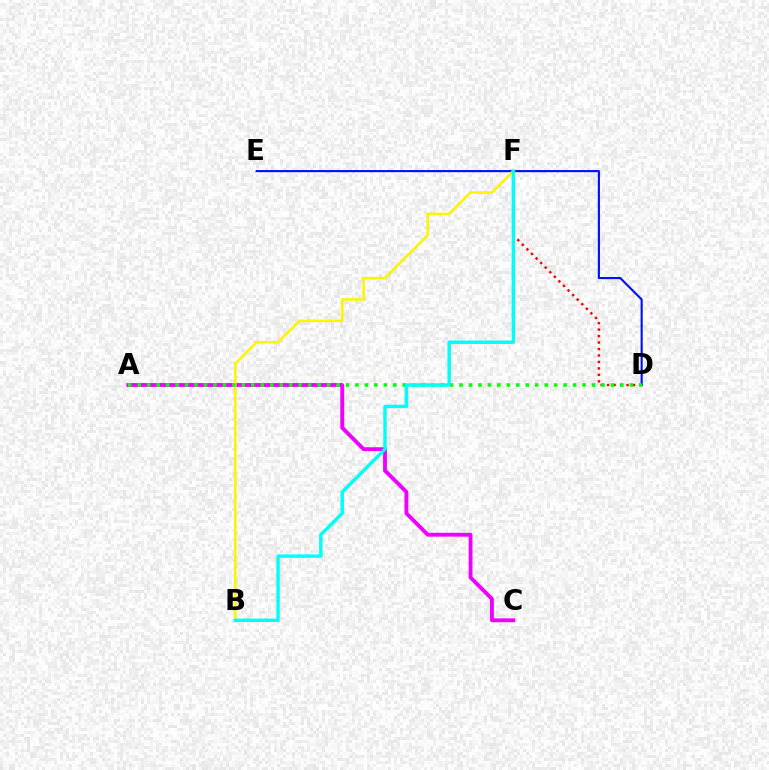{('D', 'E'): [{'color': '#0010ff', 'line_style': 'solid', 'thickness': 1.53}], ('D', 'F'): [{'color': '#ff0000', 'line_style': 'dotted', 'thickness': 1.76}], ('A', 'C'): [{'color': '#ee00ff', 'line_style': 'solid', 'thickness': 2.77}], ('B', 'F'): [{'color': '#fcf500', 'line_style': 'solid', 'thickness': 1.83}, {'color': '#00fff6', 'line_style': 'solid', 'thickness': 2.46}], ('A', 'D'): [{'color': '#08ff00', 'line_style': 'dotted', 'thickness': 2.57}]}